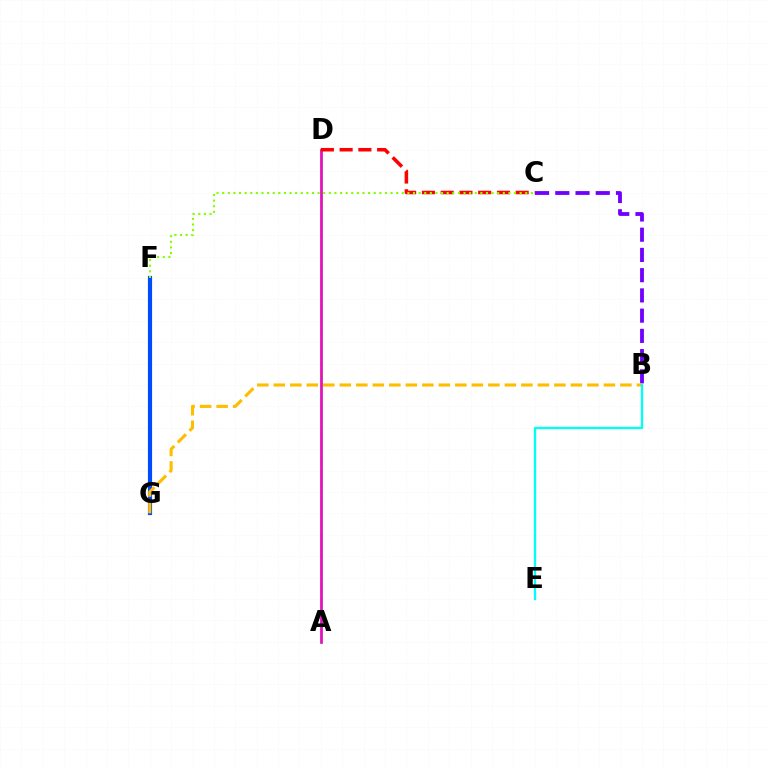{('A', 'D'): [{'color': '#00ff39', 'line_style': 'solid', 'thickness': 1.87}, {'color': '#ff00cf', 'line_style': 'solid', 'thickness': 1.83}], ('B', 'C'): [{'color': '#7200ff', 'line_style': 'dashed', 'thickness': 2.75}], ('F', 'G'): [{'color': '#004bff', 'line_style': 'solid', 'thickness': 2.99}], ('C', 'D'): [{'color': '#ff0000', 'line_style': 'dashed', 'thickness': 2.55}], ('B', 'G'): [{'color': '#ffbd00', 'line_style': 'dashed', 'thickness': 2.24}], ('C', 'F'): [{'color': '#84ff00', 'line_style': 'dotted', 'thickness': 1.52}], ('B', 'E'): [{'color': '#00fff6', 'line_style': 'solid', 'thickness': 1.67}]}